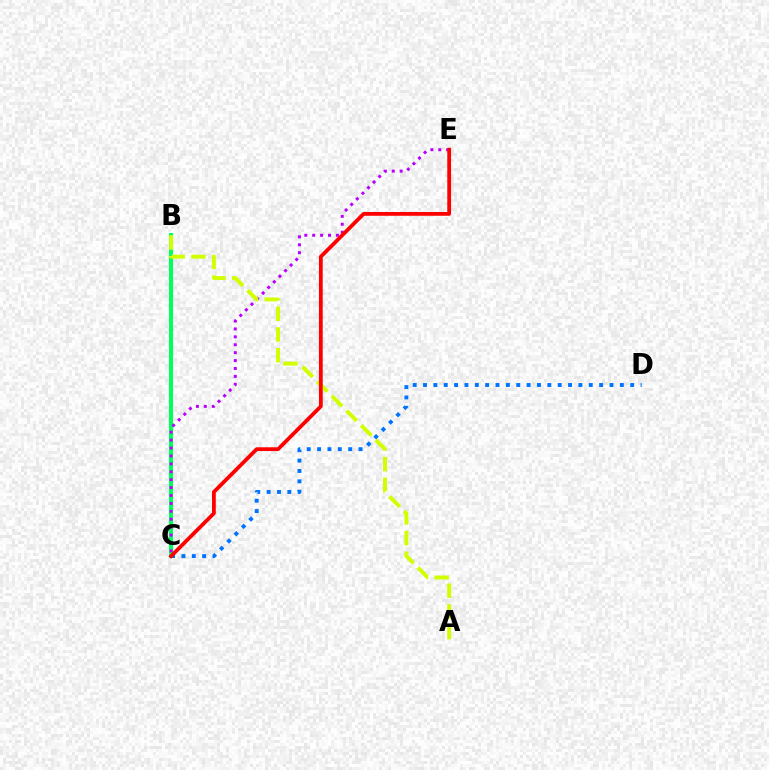{('B', 'C'): [{'color': '#00ff5c', 'line_style': 'solid', 'thickness': 2.9}], ('C', 'E'): [{'color': '#b900ff', 'line_style': 'dotted', 'thickness': 2.15}, {'color': '#ff0000', 'line_style': 'solid', 'thickness': 2.72}], ('A', 'B'): [{'color': '#d1ff00', 'line_style': 'dashed', 'thickness': 2.81}], ('C', 'D'): [{'color': '#0074ff', 'line_style': 'dotted', 'thickness': 2.81}]}